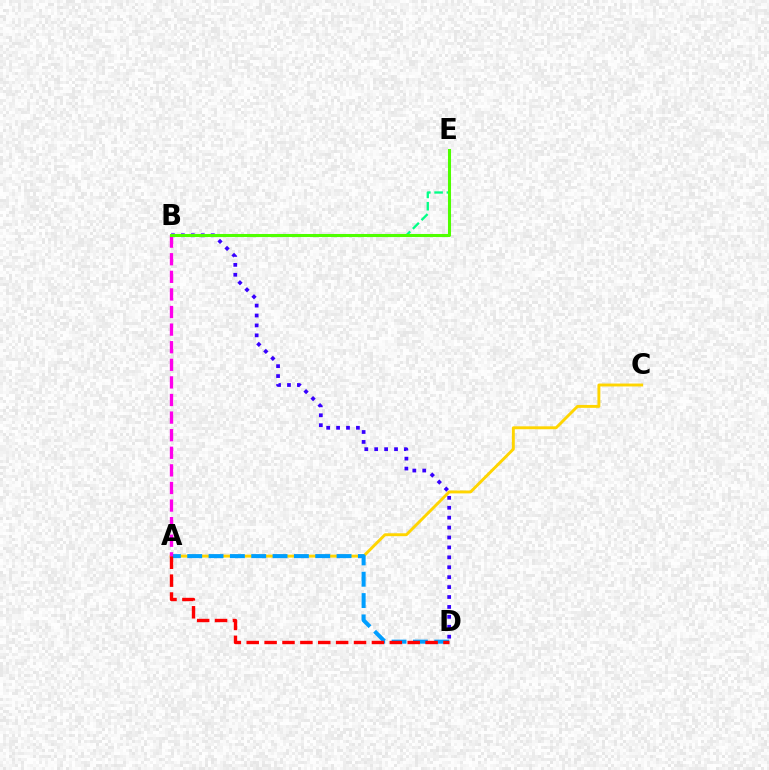{('A', 'C'): [{'color': '#ffd500', 'line_style': 'solid', 'thickness': 2.09}], ('A', 'D'): [{'color': '#009eff', 'line_style': 'dashed', 'thickness': 2.9}, {'color': '#ff0000', 'line_style': 'dashed', 'thickness': 2.43}], ('B', 'E'): [{'color': '#00ff86', 'line_style': 'dashed', 'thickness': 1.67}, {'color': '#4fff00', 'line_style': 'solid', 'thickness': 2.2}], ('B', 'D'): [{'color': '#3700ff', 'line_style': 'dotted', 'thickness': 2.69}], ('A', 'B'): [{'color': '#ff00ed', 'line_style': 'dashed', 'thickness': 2.39}]}